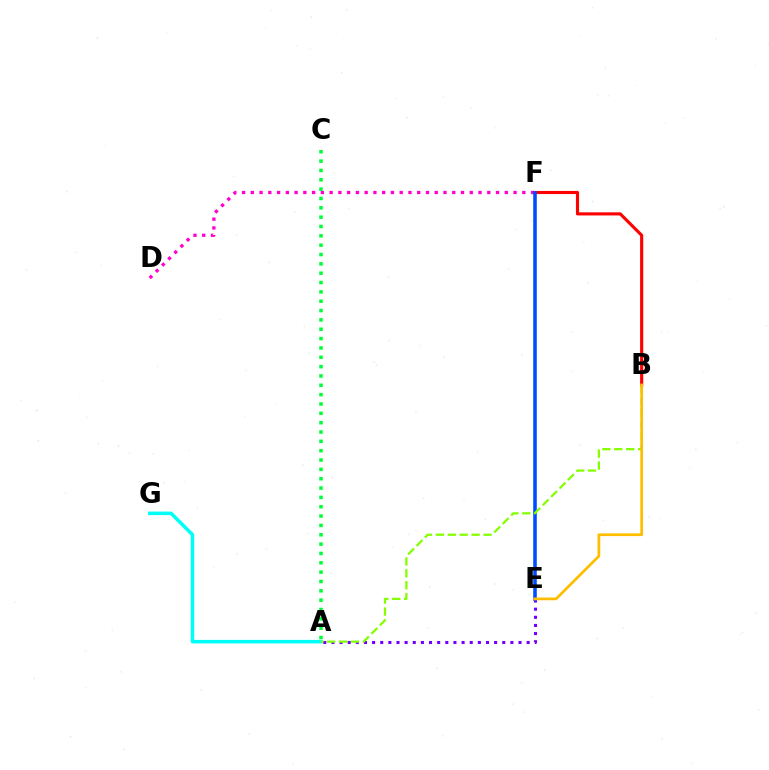{('A', 'E'): [{'color': '#7200ff', 'line_style': 'dotted', 'thickness': 2.21}], ('B', 'F'): [{'color': '#ff0000', 'line_style': 'solid', 'thickness': 2.24}], ('D', 'F'): [{'color': '#ff00cf', 'line_style': 'dotted', 'thickness': 2.38}], ('A', 'C'): [{'color': '#00ff39', 'line_style': 'dotted', 'thickness': 2.54}], ('A', 'G'): [{'color': '#00fff6', 'line_style': 'solid', 'thickness': 2.54}], ('E', 'F'): [{'color': '#004bff', 'line_style': 'solid', 'thickness': 2.57}], ('A', 'B'): [{'color': '#84ff00', 'line_style': 'dashed', 'thickness': 1.62}], ('B', 'E'): [{'color': '#ffbd00', 'line_style': 'solid', 'thickness': 1.95}]}